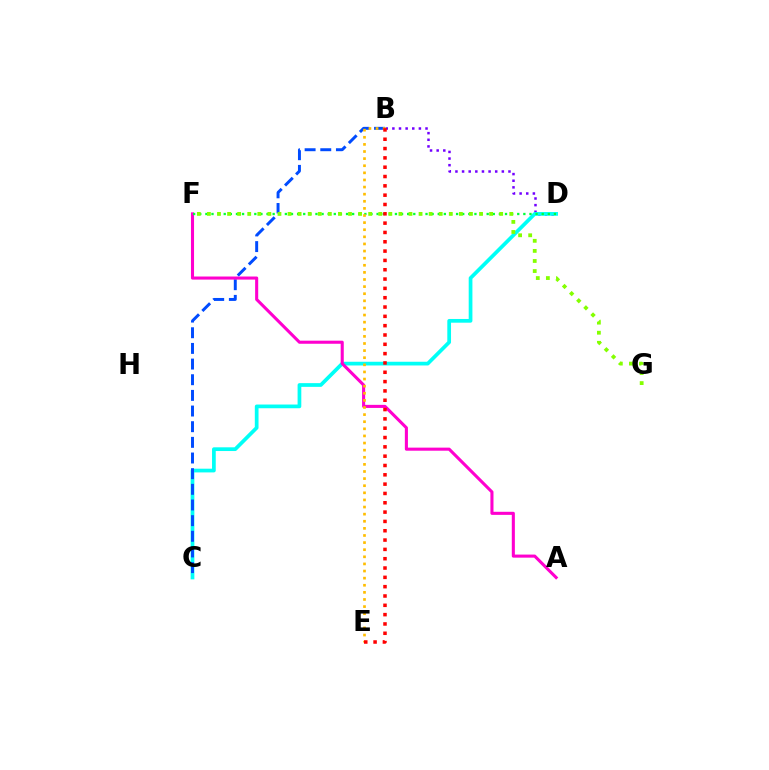{('B', 'D'): [{'color': '#7200ff', 'line_style': 'dotted', 'thickness': 1.8}], ('C', 'D'): [{'color': '#00fff6', 'line_style': 'solid', 'thickness': 2.68}], ('B', 'C'): [{'color': '#004bff', 'line_style': 'dashed', 'thickness': 2.13}], ('A', 'F'): [{'color': '#ff00cf', 'line_style': 'solid', 'thickness': 2.22}], ('D', 'F'): [{'color': '#00ff39', 'line_style': 'dotted', 'thickness': 1.66}], ('B', 'E'): [{'color': '#ffbd00', 'line_style': 'dotted', 'thickness': 1.93}, {'color': '#ff0000', 'line_style': 'dotted', 'thickness': 2.53}], ('F', 'G'): [{'color': '#84ff00', 'line_style': 'dotted', 'thickness': 2.74}]}